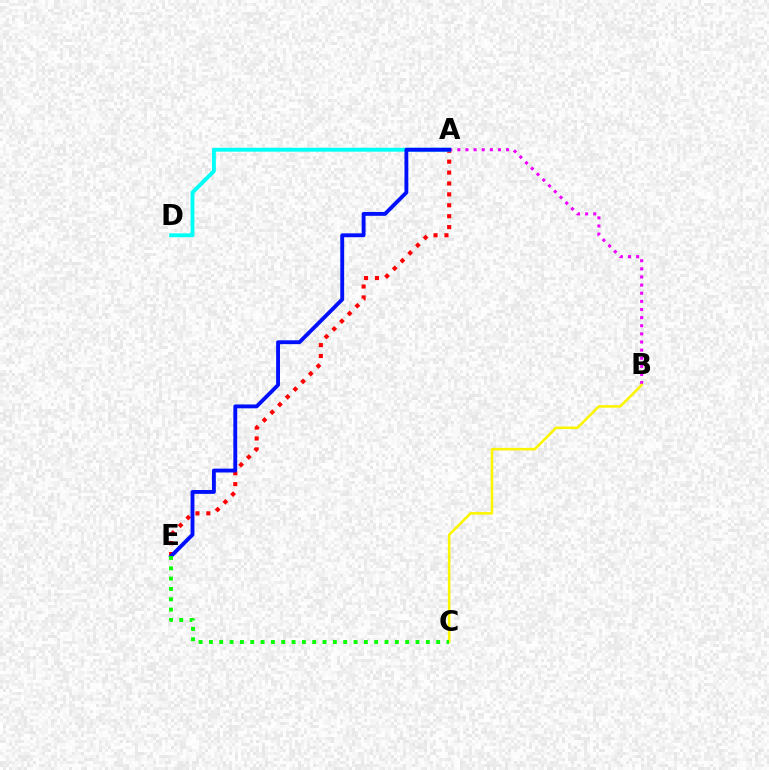{('A', 'B'): [{'color': '#ee00ff', 'line_style': 'dotted', 'thickness': 2.21}], ('A', 'E'): [{'color': '#ff0000', 'line_style': 'dotted', 'thickness': 2.96}, {'color': '#0010ff', 'line_style': 'solid', 'thickness': 2.78}], ('A', 'D'): [{'color': '#00fff6', 'line_style': 'solid', 'thickness': 2.79}], ('B', 'C'): [{'color': '#fcf500', 'line_style': 'solid', 'thickness': 1.84}], ('C', 'E'): [{'color': '#08ff00', 'line_style': 'dotted', 'thickness': 2.81}]}